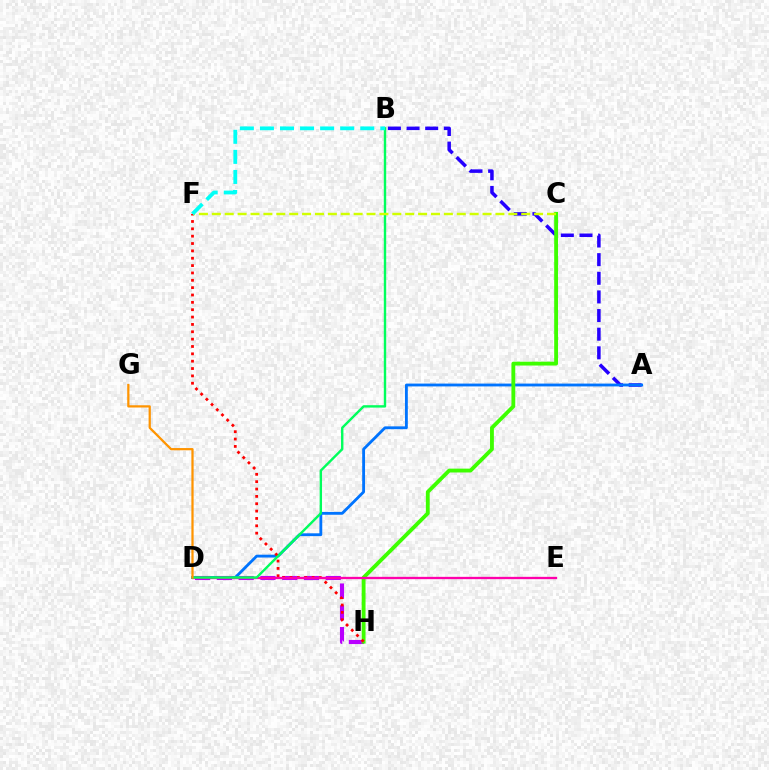{('A', 'B'): [{'color': '#2500ff', 'line_style': 'dashed', 'thickness': 2.53}], ('A', 'D'): [{'color': '#0074ff', 'line_style': 'solid', 'thickness': 2.04}], ('D', 'H'): [{'color': '#b900ff', 'line_style': 'dashed', 'thickness': 2.96}], ('C', 'H'): [{'color': '#3dff00', 'line_style': 'solid', 'thickness': 2.77}], ('F', 'H'): [{'color': '#ff0000', 'line_style': 'dotted', 'thickness': 2.0}], ('D', 'E'): [{'color': '#ff00ac', 'line_style': 'solid', 'thickness': 1.67}], ('B', 'D'): [{'color': '#00ff5c', 'line_style': 'solid', 'thickness': 1.72}], ('C', 'F'): [{'color': '#d1ff00', 'line_style': 'dashed', 'thickness': 1.75}], ('D', 'G'): [{'color': '#ff9400', 'line_style': 'solid', 'thickness': 1.61}], ('B', 'F'): [{'color': '#00fff6', 'line_style': 'dashed', 'thickness': 2.73}]}